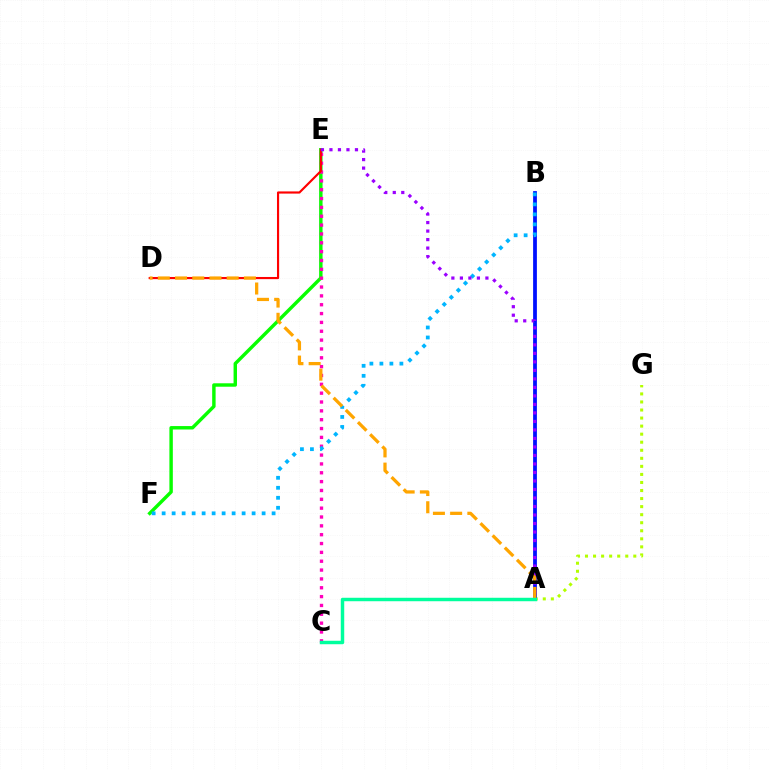{('E', 'F'): [{'color': '#08ff00', 'line_style': 'solid', 'thickness': 2.47}], ('C', 'E'): [{'color': '#ff00bd', 'line_style': 'dotted', 'thickness': 2.4}], ('A', 'G'): [{'color': '#b3ff00', 'line_style': 'dotted', 'thickness': 2.19}], ('A', 'B'): [{'color': '#0010ff', 'line_style': 'solid', 'thickness': 2.71}], ('D', 'E'): [{'color': '#ff0000', 'line_style': 'solid', 'thickness': 1.56}], ('B', 'F'): [{'color': '#00b5ff', 'line_style': 'dotted', 'thickness': 2.72}], ('A', 'E'): [{'color': '#9b00ff', 'line_style': 'dotted', 'thickness': 2.31}], ('A', 'D'): [{'color': '#ffa500', 'line_style': 'dashed', 'thickness': 2.34}], ('A', 'C'): [{'color': '#00ff9d', 'line_style': 'solid', 'thickness': 2.49}]}